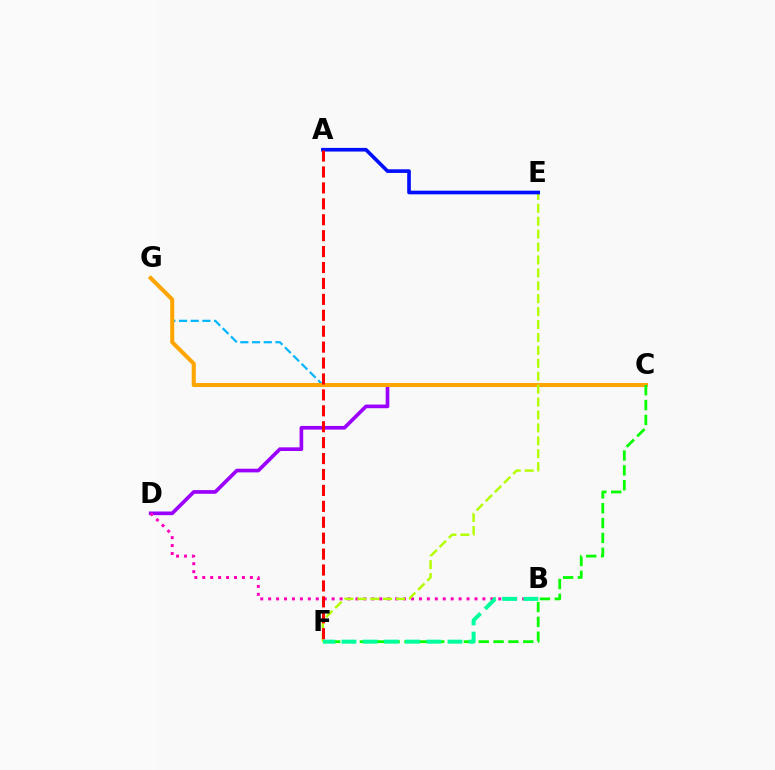{('C', 'D'): [{'color': '#9b00ff', 'line_style': 'solid', 'thickness': 2.64}], ('B', 'D'): [{'color': '#ff00bd', 'line_style': 'dotted', 'thickness': 2.16}], ('C', 'G'): [{'color': '#00b5ff', 'line_style': 'dashed', 'thickness': 1.59}, {'color': '#ffa500', 'line_style': 'solid', 'thickness': 2.91}], ('C', 'F'): [{'color': '#08ff00', 'line_style': 'dashed', 'thickness': 2.02}], ('E', 'F'): [{'color': '#b3ff00', 'line_style': 'dashed', 'thickness': 1.75}], ('A', 'E'): [{'color': '#0010ff', 'line_style': 'solid', 'thickness': 2.63}], ('A', 'F'): [{'color': '#ff0000', 'line_style': 'dashed', 'thickness': 2.16}], ('B', 'F'): [{'color': '#00ff9d', 'line_style': 'dashed', 'thickness': 2.88}]}